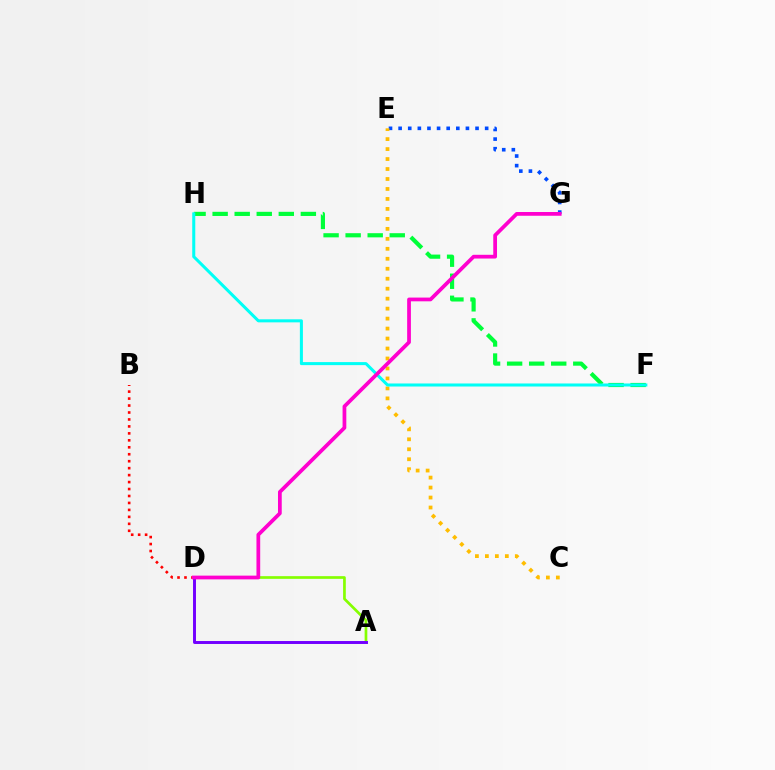{('B', 'D'): [{'color': '#ff0000', 'line_style': 'dotted', 'thickness': 1.89}], ('A', 'D'): [{'color': '#84ff00', 'line_style': 'solid', 'thickness': 1.94}, {'color': '#7200ff', 'line_style': 'solid', 'thickness': 2.12}], ('E', 'G'): [{'color': '#004bff', 'line_style': 'dotted', 'thickness': 2.61}], ('C', 'E'): [{'color': '#ffbd00', 'line_style': 'dotted', 'thickness': 2.71}], ('F', 'H'): [{'color': '#00ff39', 'line_style': 'dashed', 'thickness': 3.0}, {'color': '#00fff6', 'line_style': 'solid', 'thickness': 2.19}], ('D', 'G'): [{'color': '#ff00cf', 'line_style': 'solid', 'thickness': 2.7}]}